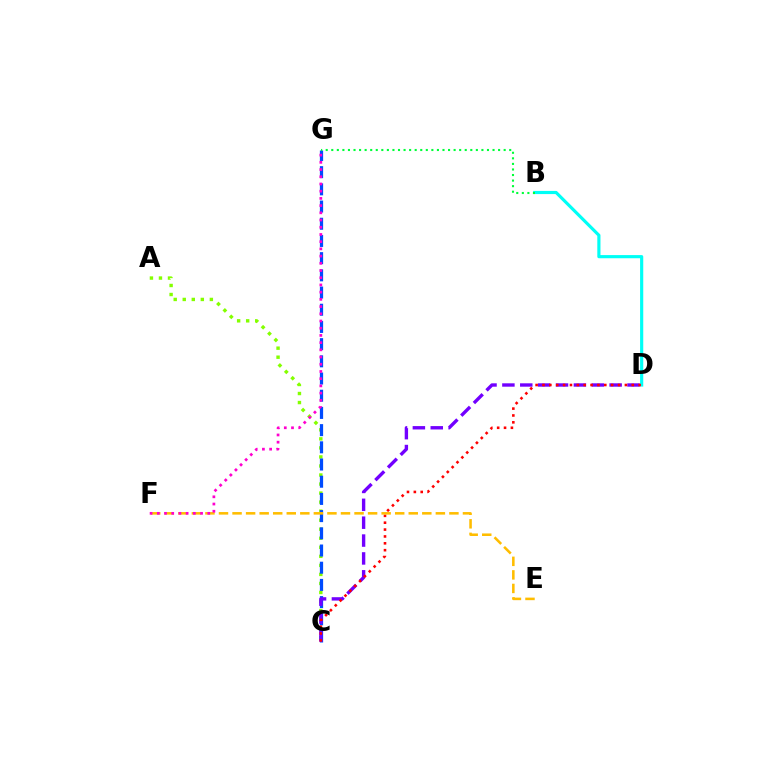{('B', 'D'): [{'color': '#00fff6', 'line_style': 'solid', 'thickness': 2.28}], ('A', 'C'): [{'color': '#84ff00', 'line_style': 'dotted', 'thickness': 2.45}], ('C', 'G'): [{'color': '#004bff', 'line_style': 'dashed', 'thickness': 2.34}], ('C', 'D'): [{'color': '#7200ff', 'line_style': 'dashed', 'thickness': 2.43}, {'color': '#ff0000', 'line_style': 'dotted', 'thickness': 1.87}], ('E', 'F'): [{'color': '#ffbd00', 'line_style': 'dashed', 'thickness': 1.84}], ('B', 'G'): [{'color': '#00ff39', 'line_style': 'dotted', 'thickness': 1.51}], ('F', 'G'): [{'color': '#ff00cf', 'line_style': 'dotted', 'thickness': 1.96}]}